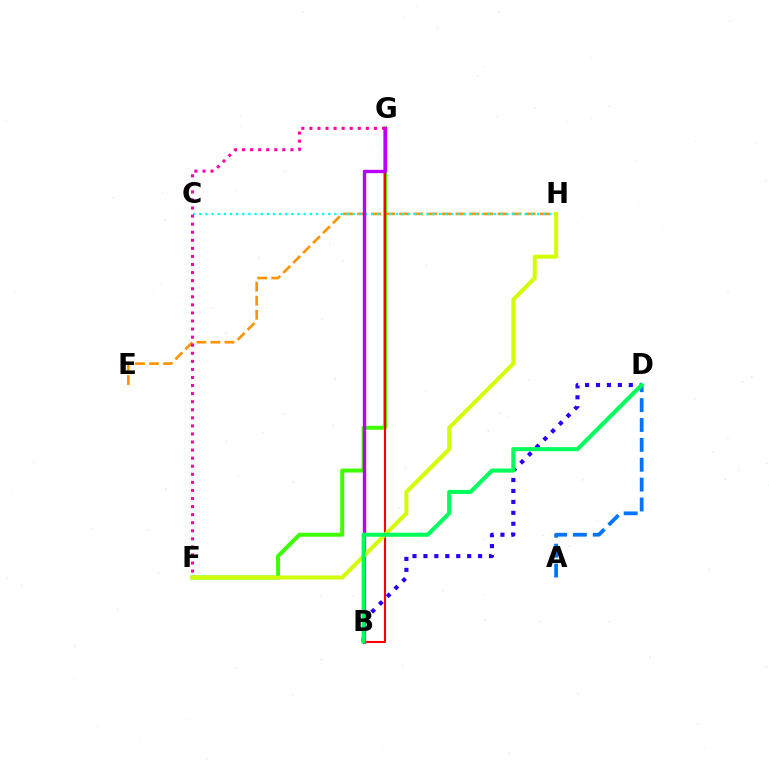{('F', 'G'): [{'color': '#3dff00', 'line_style': 'solid', 'thickness': 2.86}, {'color': '#ff00ac', 'line_style': 'dotted', 'thickness': 2.19}], ('E', 'H'): [{'color': '#ff9400', 'line_style': 'dashed', 'thickness': 1.91}], ('C', 'H'): [{'color': '#00fff6', 'line_style': 'dotted', 'thickness': 1.67}], ('B', 'D'): [{'color': '#2500ff', 'line_style': 'dotted', 'thickness': 2.97}, {'color': '#00ff5c', 'line_style': 'solid', 'thickness': 2.94}], ('B', 'G'): [{'color': '#ff0000', 'line_style': 'solid', 'thickness': 1.51}, {'color': '#b900ff', 'line_style': 'solid', 'thickness': 2.41}], ('F', 'H'): [{'color': '#d1ff00', 'line_style': 'solid', 'thickness': 2.87}], ('A', 'D'): [{'color': '#0074ff', 'line_style': 'dashed', 'thickness': 2.7}]}